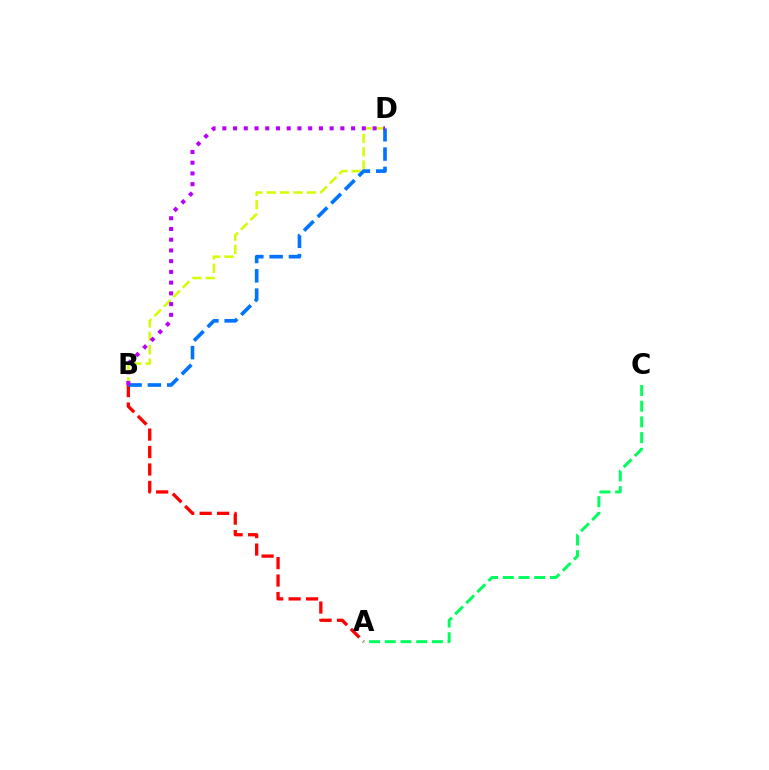{('A', 'B'): [{'color': '#ff0000', 'line_style': 'dashed', 'thickness': 2.37}], ('A', 'C'): [{'color': '#00ff5c', 'line_style': 'dashed', 'thickness': 2.13}], ('B', 'D'): [{'color': '#d1ff00', 'line_style': 'dashed', 'thickness': 1.82}, {'color': '#0074ff', 'line_style': 'dashed', 'thickness': 2.62}, {'color': '#b900ff', 'line_style': 'dotted', 'thickness': 2.92}]}